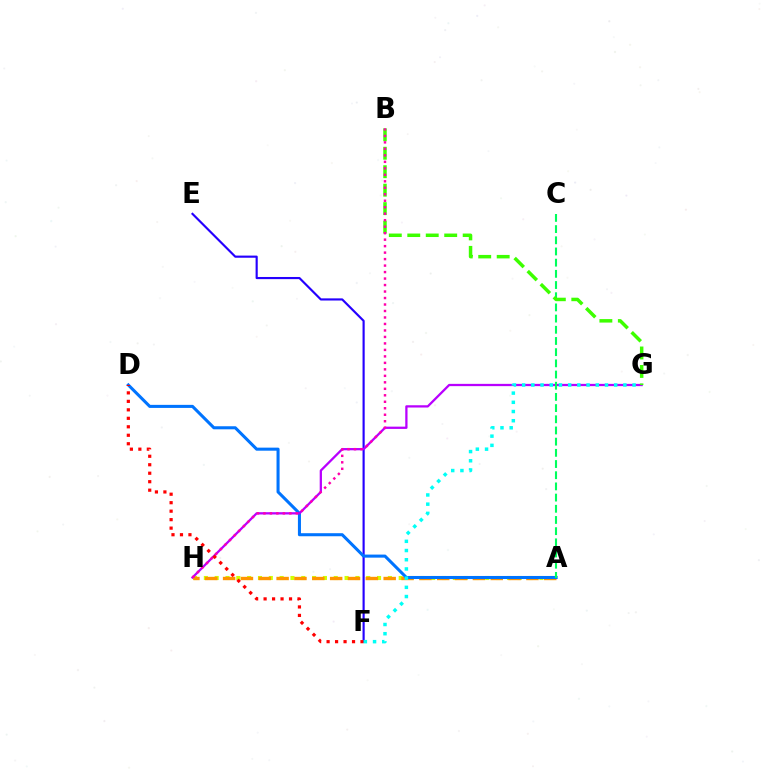{('E', 'F'): [{'color': '#2500ff', 'line_style': 'solid', 'thickness': 1.55}], ('A', 'H'): [{'color': '#d1ff00', 'line_style': 'dotted', 'thickness': 2.94}, {'color': '#ff9400', 'line_style': 'dashed', 'thickness': 2.42}], ('A', 'D'): [{'color': '#0074ff', 'line_style': 'solid', 'thickness': 2.2}], ('G', 'H'): [{'color': '#b900ff', 'line_style': 'solid', 'thickness': 1.64}], ('A', 'C'): [{'color': '#00ff5c', 'line_style': 'dashed', 'thickness': 1.52}], ('B', 'G'): [{'color': '#3dff00', 'line_style': 'dashed', 'thickness': 2.51}], ('B', 'H'): [{'color': '#ff00ac', 'line_style': 'dotted', 'thickness': 1.76}], ('D', 'F'): [{'color': '#ff0000', 'line_style': 'dotted', 'thickness': 2.3}], ('F', 'G'): [{'color': '#00fff6', 'line_style': 'dotted', 'thickness': 2.5}]}